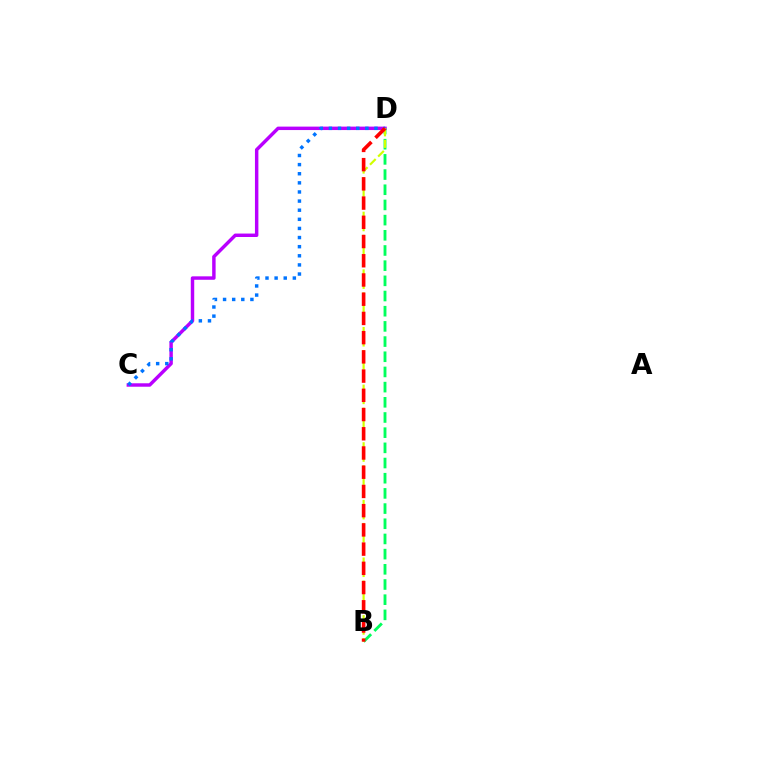{('C', 'D'): [{'color': '#b900ff', 'line_style': 'solid', 'thickness': 2.48}, {'color': '#0074ff', 'line_style': 'dotted', 'thickness': 2.48}], ('B', 'D'): [{'color': '#00ff5c', 'line_style': 'dashed', 'thickness': 2.06}, {'color': '#d1ff00', 'line_style': 'dashed', 'thickness': 1.57}, {'color': '#ff0000', 'line_style': 'dashed', 'thickness': 2.61}]}